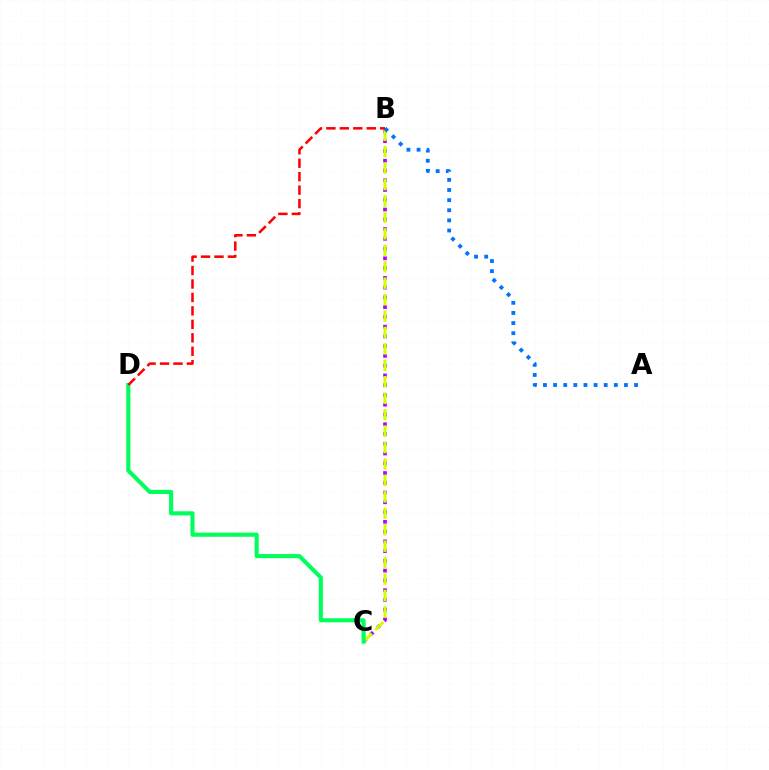{('B', 'C'): [{'color': '#b900ff', 'line_style': 'dotted', 'thickness': 2.65}, {'color': '#d1ff00', 'line_style': 'dashed', 'thickness': 2.23}], ('C', 'D'): [{'color': '#00ff5c', 'line_style': 'solid', 'thickness': 2.95}], ('A', 'B'): [{'color': '#0074ff', 'line_style': 'dotted', 'thickness': 2.75}], ('B', 'D'): [{'color': '#ff0000', 'line_style': 'dashed', 'thickness': 1.83}]}